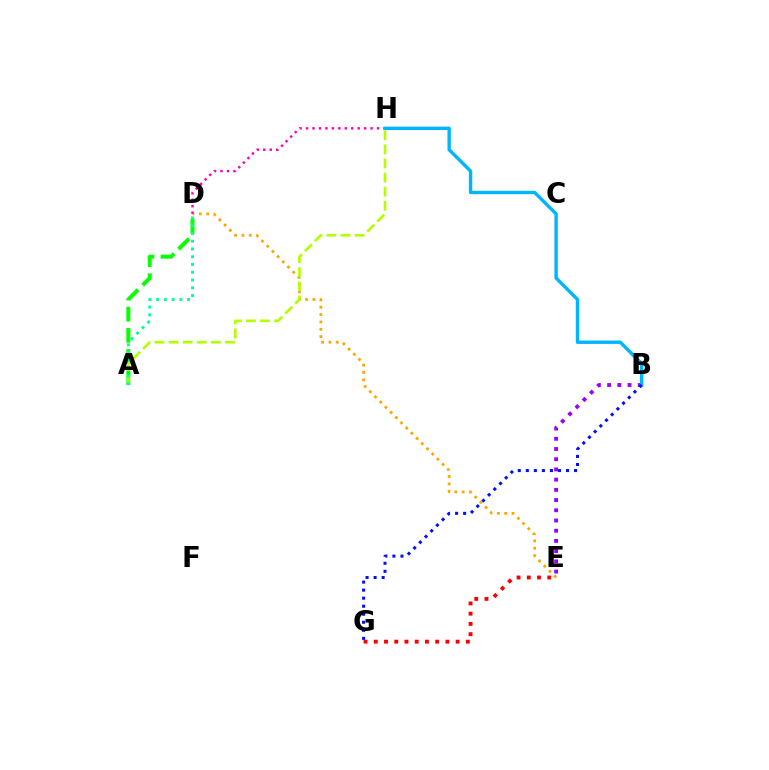{('D', 'E'): [{'color': '#ffa500', 'line_style': 'dotted', 'thickness': 2.0}], ('B', 'E'): [{'color': '#9b00ff', 'line_style': 'dotted', 'thickness': 2.78}], ('A', 'D'): [{'color': '#08ff00', 'line_style': 'dashed', 'thickness': 2.87}, {'color': '#00ff9d', 'line_style': 'dotted', 'thickness': 2.11}], ('D', 'H'): [{'color': '#ff00bd', 'line_style': 'dotted', 'thickness': 1.75}], ('B', 'H'): [{'color': '#00b5ff', 'line_style': 'solid', 'thickness': 2.45}], ('E', 'G'): [{'color': '#ff0000', 'line_style': 'dotted', 'thickness': 2.78}], ('A', 'H'): [{'color': '#b3ff00', 'line_style': 'dashed', 'thickness': 1.92}], ('B', 'G'): [{'color': '#0010ff', 'line_style': 'dotted', 'thickness': 2.18}]}